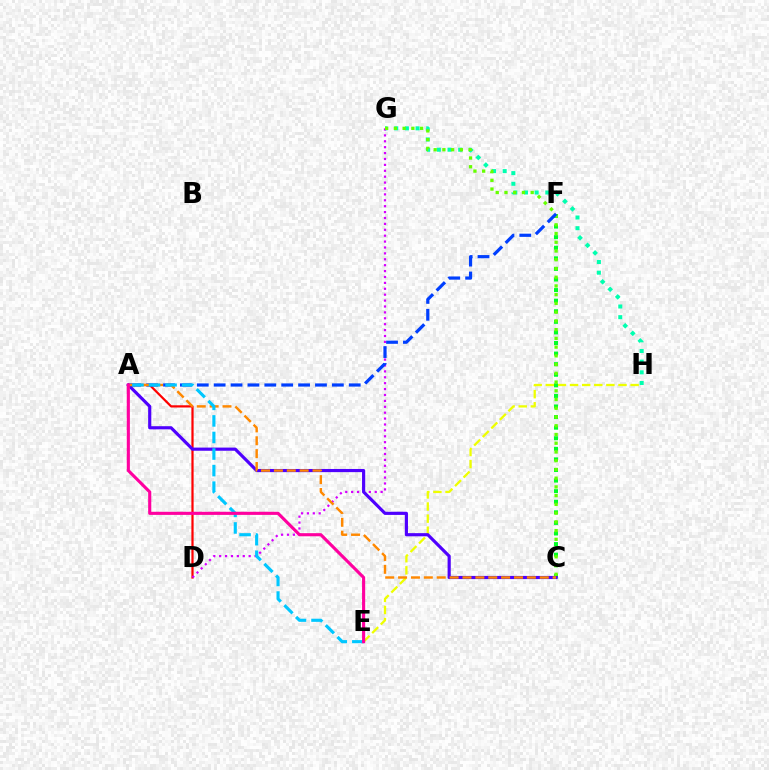{('G', 'H'): [{'color': '#00ffaf', 'line_style': 'dotted', 'thickness': 2.9}], ('E', 'H'): [{'color': '#eeff00', 'line_style': 'dashed', 'thickness': 1.65}], ('C', 'F'): [{'color': '#00ff27', 'line_style': 'dotted', 'thickness': 2.88}], ('A', 'D'): [{'color': '#ff0000', 'line_style': 'solid', 'thickness': 1.6}], ('D', 'G'): [{'color': '#d600ff', 'line_style': 'dotted', 'thickness': 1.6}], ('A', 'C'): [{'color': '#4f00ff', 'line_style': 'solid', 'thickness': 2.27}, {'color': '#ff8800', 'line_style': 'dashed', 'thickness': 1.75}], ('C', 'G'): [{'color': '#66ff00', 'line_style': 'dotted', 'thickness': 2.37}], ('A', 'F'): [{'color': '#003fff', 'line_style': 'dashed', 'thickness': 2.29}], ('A', 'E'): [{'color': '#00c7ff', 'line_style': 'dashed', 'thickness': 2.25}, {'color': '#ff00a0', 'line_style': 'solid', 'thickness': 2.25}]}